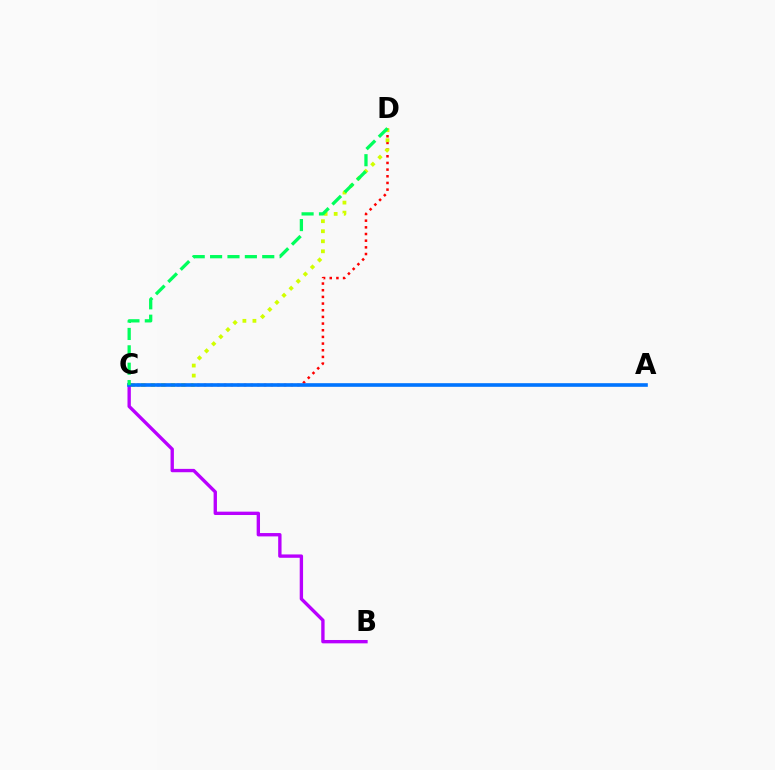{('B', 'C'): [{'color': '#b900ff', 'line_style': 'solid', 'thickness': 2.41}], ('C', 'D'): [{'color': '#ff0000', 'line_style': 'dotted', 'thickness': 1.81}, {'color': '#d1ff00', 'line_style': 'dotted', 'thickness': 2.73}, {'color': '#00ff5c', 'line_style': 'dashed', 'thickness': 2.36}], ('A', 'C'): [{'color': '#0074ff', 'line_style': 'solid', 'thickness': 2.61}]}